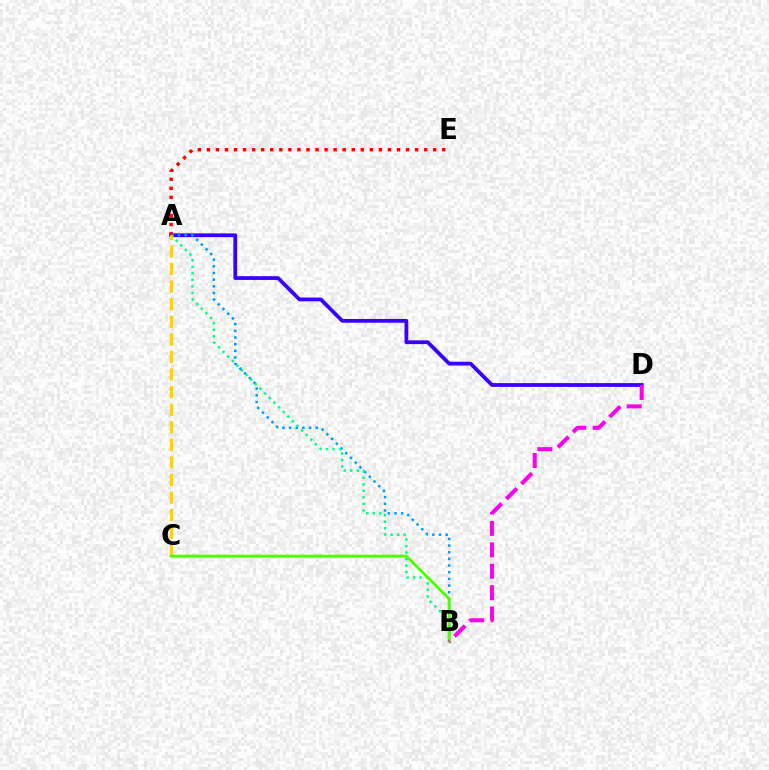{('A', 'D'): [{'color': '#3700ff', 'line_style': 'solid', 'thickness': 2.71}], ('A', 'B'): [{'color': '#009eff', 'line_style': 'dotted', 'thickness': 1.81}, {'color': '#00ff86', 'line_style': 'dotted', 'thickness': 1.77}], ('A', 'E'): [{'color': '#ff0000', 'line_style': 'dotted', 'thickness': 2.46}], ('A', 'C'): [{'color': '#ffd500', 'line_style': 'dashed', 'thickness': 2.39}], ('B', 'C'): [{'color': '#4fff00', 'line_style': 'solid', 'thickness': 2.08}], ('B', 'D'): [{'color': '#ff00ed', 'line_style': 'dashed', 'thickness': 2.91}]}